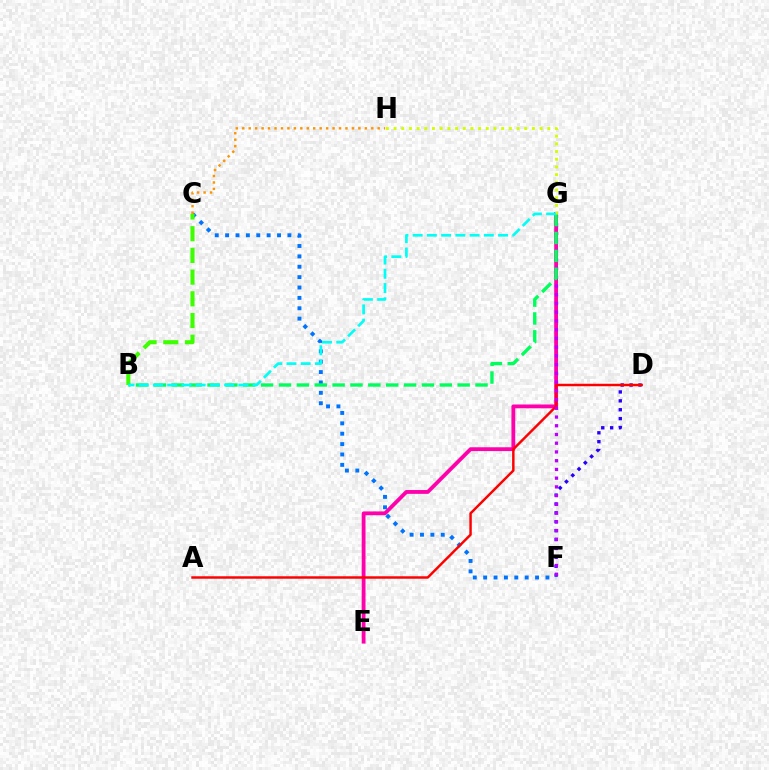{('E', 'G'): [{'color': '#ff00ac', 'line_style': 'solid', 'thickness': 2.74}], ('D', 'F'): [{'color': '#2500ff', 'line_style': 'dotted', 'thickness': 2.42}], ('C', 'F'): [{'color': '#0074ff', 'line_style': 'dotted', 'thickness': 2.82}], ('B', 'C'): [{'color': '#3dff00', 'line_style': 'dashed', 'thickness': 2.95}], ('A', 'D'): [{'color': '#ff0000', 'line_style': 'solid', 'thickness': 1.77}], ('F', 'G'): [{'color': '#b900ff', 'line_style': 'dotted', 'thickness': 2.37}], ('B', 'G'): [{'color': '#00ff5c', 'line_style': 'dashed', 'thickness': 2.43}, {'color': '#00fff6', 'line_style': 'dashed', 'thickness': 1.93}], ('G', 'H'): [{'color': '#d1ff00', 'line_style': 'dotted', 'thickness': 2.09}], ('C', 'H'): [{'color': '#ff9400', 'line_style': 'dotted', 'thickness': 1.75}]}